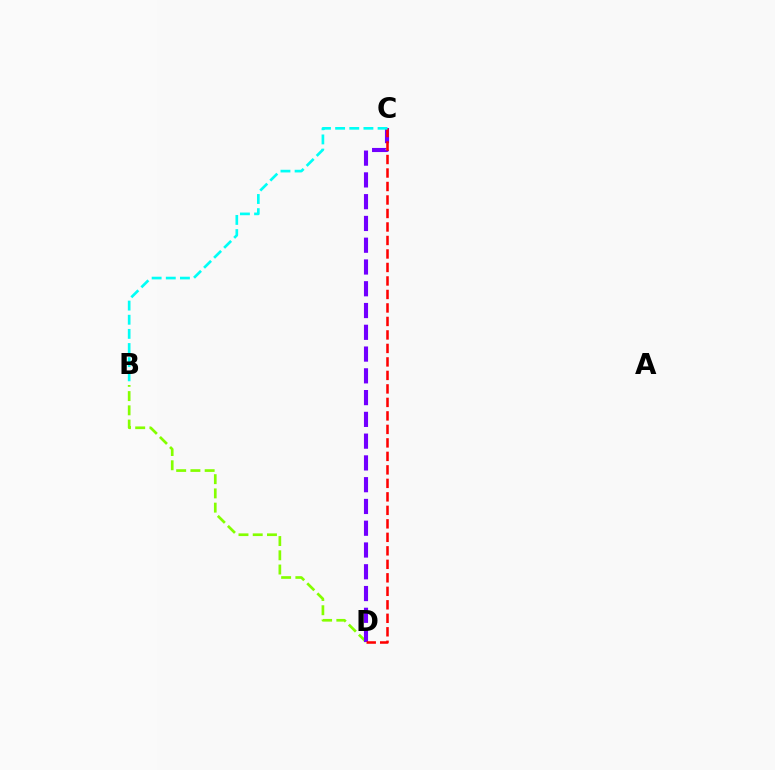{('B', 'D'): [{'color': '#84ff00', 'line_style': 'dashed', 'thickness': 1.93}], ('C', 'D'): [{'color': '#7200ff', 'line_style': 'dashed', 'thickness': 2.96}, {'color': '#ff0000', 'line_style': 'dashed', 'thickness': 1.83}], ('B', 'C'): [{'color': '#00fff6', 'line_style': 'dashed', 'thickness': 1.92}]}